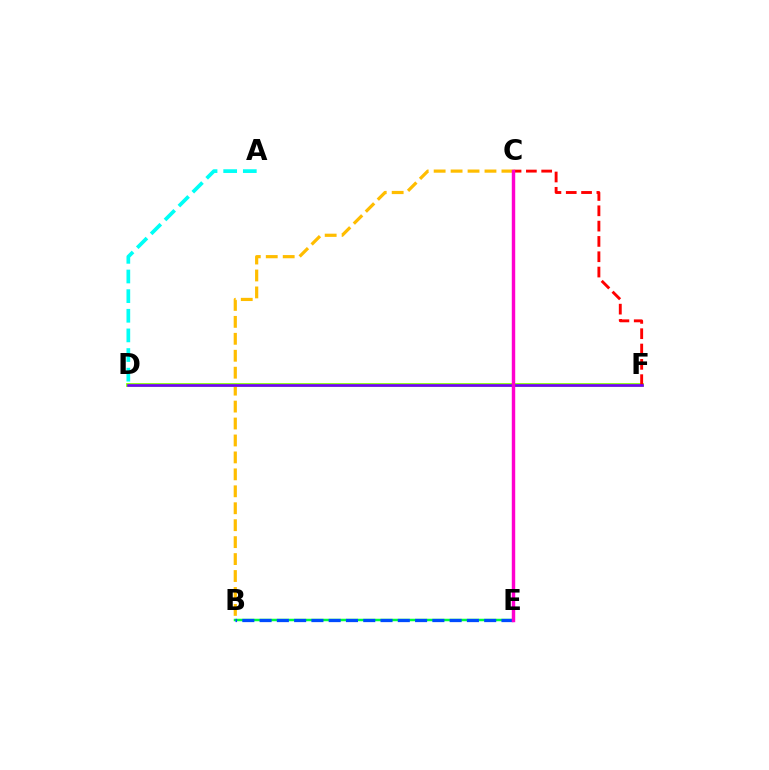{('B', 'E'): [{'color': '#00ff39', 'line_style': 'solid', 'thickness': 1.79}, {'color': '#004bff', 'line_style': 'dashed', 'thickness': 2.35}], ('B', 'C'): [{'color': '#ffbd00', 'line_style': 'dashed', 'thickness': 2.3}], ('D', 'F'): [{'color': '#84ff00', 'line_style': 'solid', 'thickness': 2.71}, {'color': '#7200ff', 'line_style': 'solid', 'thickness': 1.89}], ('C', 'F'): [{'color': '#ff0000', 'line_style': 'dashed', 'thickness': 2.08}], ('A', 'D'): [{'color': '#00fff6', 'line_style': 'dashed', 'thickness': 2.67}], ('C', 'E'): [{'color': '#ff00cf', 'line_style': 'solid', 'thickness': 2.47}]}